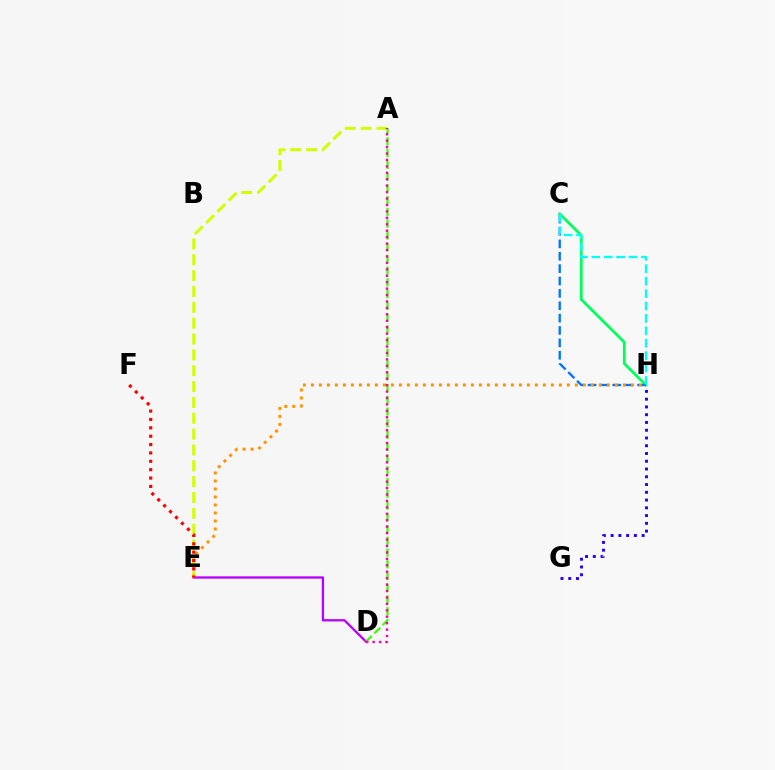{('A', 'E'): [{'color': '#d1ff00', 'line_style': 'dashed', 'thickness': 2.15}], ('D', 'E'): [{'color': '#b900ff', 'line_style': 'solid', 'thickness': 1.66}], ('G', 'H'): [{'color': '#2500ff', 'line_style': 'dotted', 'thickness': 2.11}], ('C', 'H'): [{'color': '#00ff5c', 'line_style': 'solid', 'thickness': 2.0}, {'color': '#0074ff', 'line_style': 'dashed', 'thickness': 1.68}, {'color': '#00fff6', 'line_style': 'dashed', 'thickness': 1.69}], ('A', 'D'): [{'color': '#3dff00', 'line_style': 'dashed', 'thickness': 1.6}, {'color': '#ff00ac', 'line_style': 'dotted', 'thickness': 1.75}], ('E', 'H'): [{'color': '#ff9400', 'line_style': 'dotted', 'thickness': 2.17}], ('E', 'F'): [{'color': '#ff0000', 'line_style': 'dotted', 'thickness': 2.27}]}